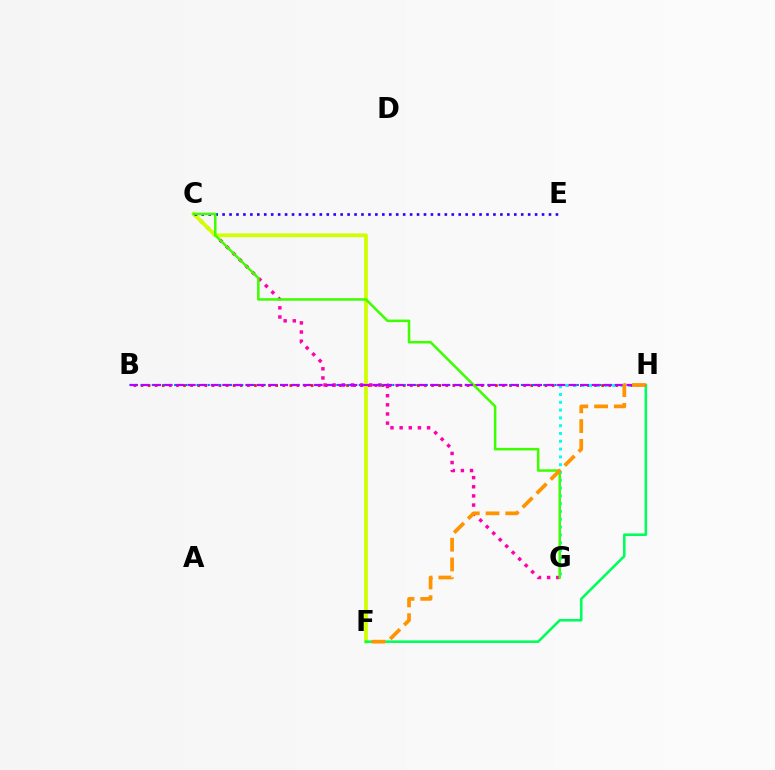{('B', 'H'): [{'color': '#ff0000', 'line_style': 'dotted', 'thickness': 1.93}, {'color': '#0074ff', 'line_style': 'dotted', 'thickness': 1.52}, {'color': '#b900ff', 'line_style': 'dashed', 'thickness': 1.57}], ('C', 'G'): [{'color': '#ff00ac', 'line_style': 'dotted', 'thickness': 2.48}, {'color': '#3dff00', 'line_style': 'solid', 'thickness': 1.82}], ('G', 'H'): [{'color': '#00fff6', 'line_style': 'dotted', 'thickness': 2.12}], ('C', 'F'): [{'color': '#d1ff00', 'line_style': 'solid', 'thickness': 2.7}], ('C', 'E'): [{'color': '#2500ff', 'line_style': 'dotted', 'thickness': 1.89}], ('F', 'H'): [{'color': '#00ff5c', 'line_style': 'solid', 'thickness': 1.86}, {'color': '#ff9400', 'line_style': 'dashed', 'thickness': 2.68}]}